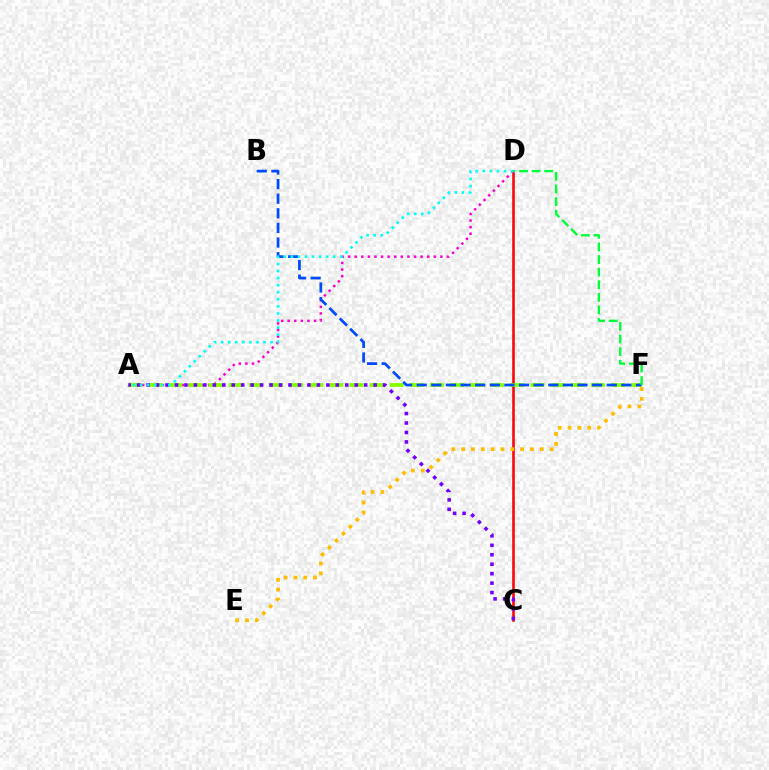{('C', 'D'): [{'color': '#ff0000', 'line_style': 'solid', 'thickness': 1.83}], ('A', 'D'): [{'color': '#ff00cf', 'line_style': 'dotted', 'thickness': 1.79}, {'color': '#00fff6', 'line_style': 'dotted', 'thickness': 1.92}], ('A', 'F'): [{'color': '#84ff00', 'line_style': 'dashed', 'thickness': 2.73}], ('E', 'F'): [{'color': '#ffbd00', 'line_style': 'dotted', 'thickness': 2.67}], ('B', 'F'): [{'color': '#004bff', 'line_style': 'dashed', 'thickness': 1.99}], ('A', 'C'): [{'color': '#7200ff', 'line_style': 'dotted', 'thickness': 2.57}], ('D', 'F'): [{'color': '#00ff39', 'line_style': 'dashed', 'thickness': 1.71}]}